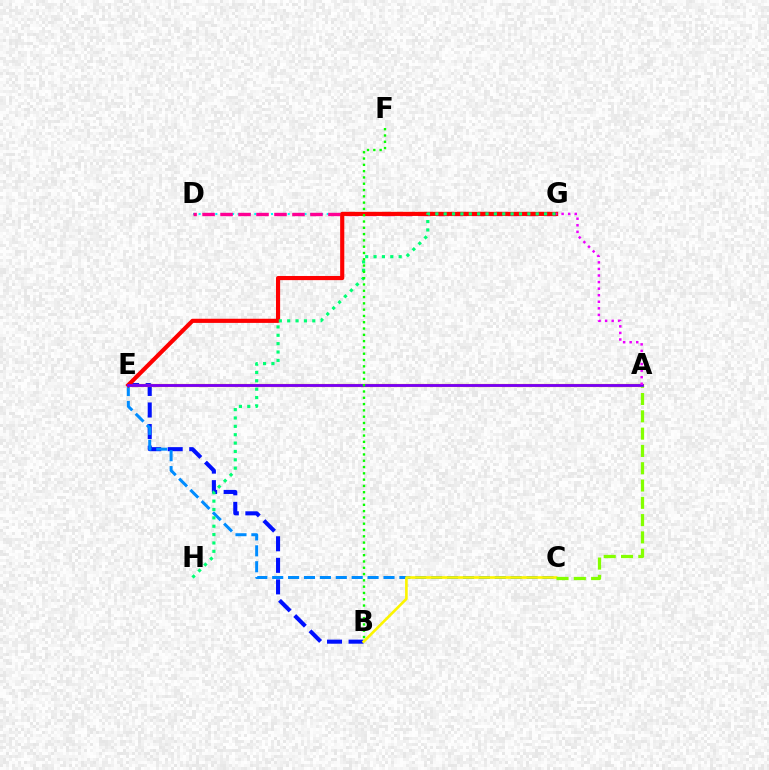{('B', 'E'): [{'color': '#0010ff', 'line_style': 'dashed', 'thickness': 2.93}], ('D', 'G'): [{'color': '#00fff6', 'line_style': 'dotted', 'thickness': 1.51}, {'color': '#ff0094', 'line_style': 'dashed', 'thickness': 2.44}], ('A', 'E'): [{'color': '#ff7c00', 'line_style': 'solid', 'thickness': 2.28}, {'color': '#7200ff', 'line_style': 'solid', 'thickness': 1.98}], ('C', 'E'): [{'color': '#008cff', 'line_style': 'dashed', 'thickness': 2.16}], ('B', 'C'): [{'color': '#fcf500', 'line_style': 'solid', 'thickness': 1.9}], ('A', 'C'): [{'color': '#84ff00', 'line_style': 'dashed', 'thickness': 2.35}], ('E', 'G'): [{'color': '#ff0000', 'line_style': 'solid', 'thickness': 2.98}], ('G', 'H'): [{'color': '#00ff74', 'line_style': 'dotted', 'thickness': 2.27}], ('B', 'F'): [{'color': '#08ff00', 'line_style': 'dotted', 'thickness': 1.71}], ('A', 'G'): [{'color': '#ee00ff', 'line_style': 'dotted', 'thickness': 1.78}]}